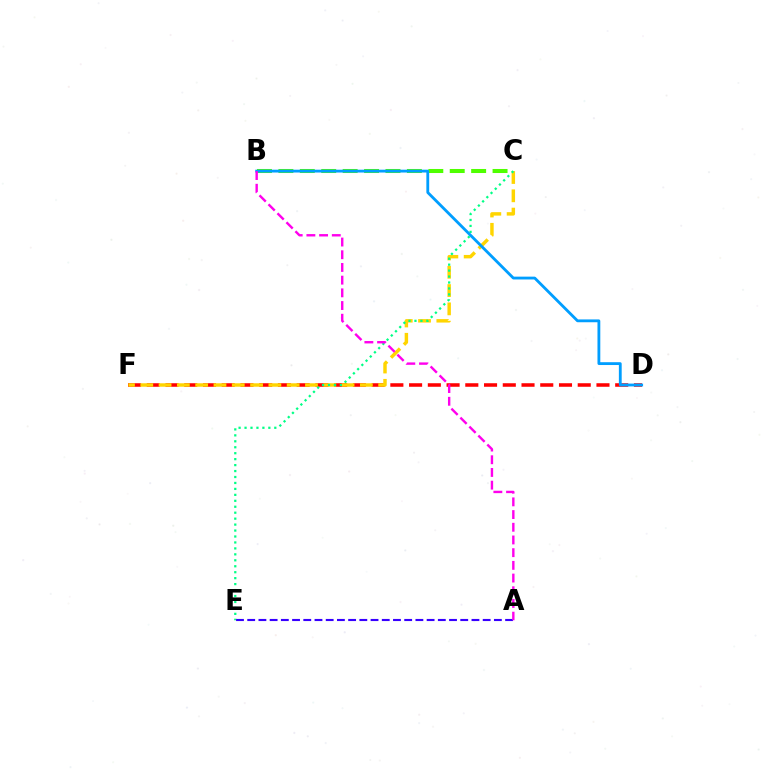{('D', 'F'): [{'color': '#ff0000', 'line_style': 'dashed', 'thickness': 2.55}], ('B', 'C'): [{'color': '#4fff00', 'line_style': 'dashed', 'thickness': 2.91}], ('C', 'F'): [{'color': '#ffd500', 'line_style': 'dashed', 'thickness': 2.49}], ('C', 'E'): [{'color': '#00ff86', 'line_style': 'dotted', 'thickness': 1.62}], ('A', 'E'): [{'color': '#3700ff', 'line_style': 'dashed', 'thickness': 1.52}], ('B', 'D'): [{'color': '#009eff', 'line_style': 'solid', 'thickness': 2.03}], ('A', 'B'): [{'color': '#ff00ed', 'line_style': 'dashed', 'thickness': 1.73}]}